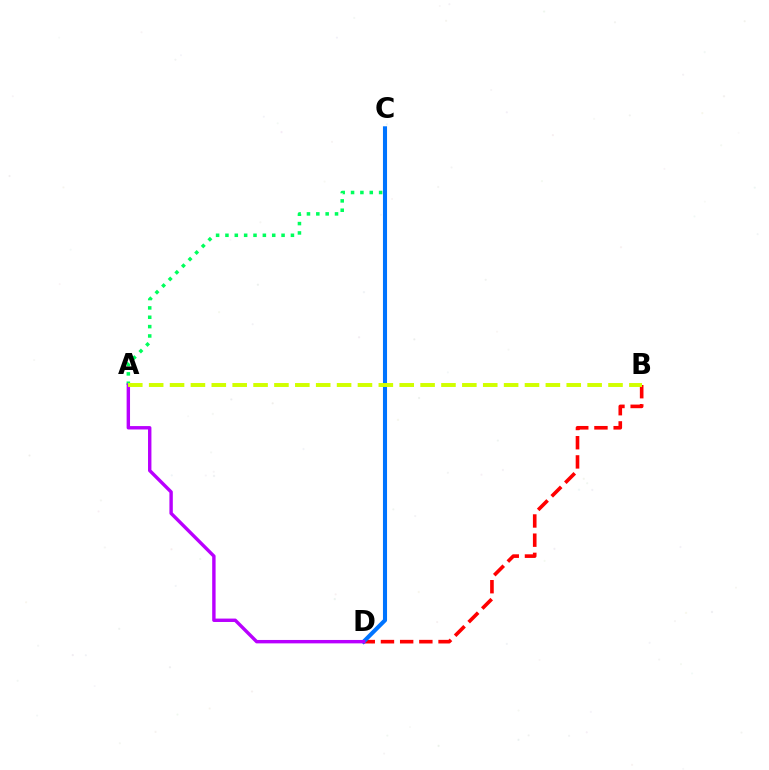{('B', 'D'): [{'color': '#ff0000', 'line_style': 'dashed', 'thickness': 2.61}], ('A', 'C'): [{'color': '#00ff5c', 'line_style': 'dotted', 'thickness': 2.54}], ('C', 'D'): [{'color': '#0074ff', 'line_style': 'solid', 'thickness': 2.94}], ('A', 'D'): [{'color': '#b900ff', 'line_style': 'solid', 'thickness': 2.45}], ('A', 'B'): [{'color': '#d1ff00', 'line_style': 'dashed', 'thickness': 2.84}]}